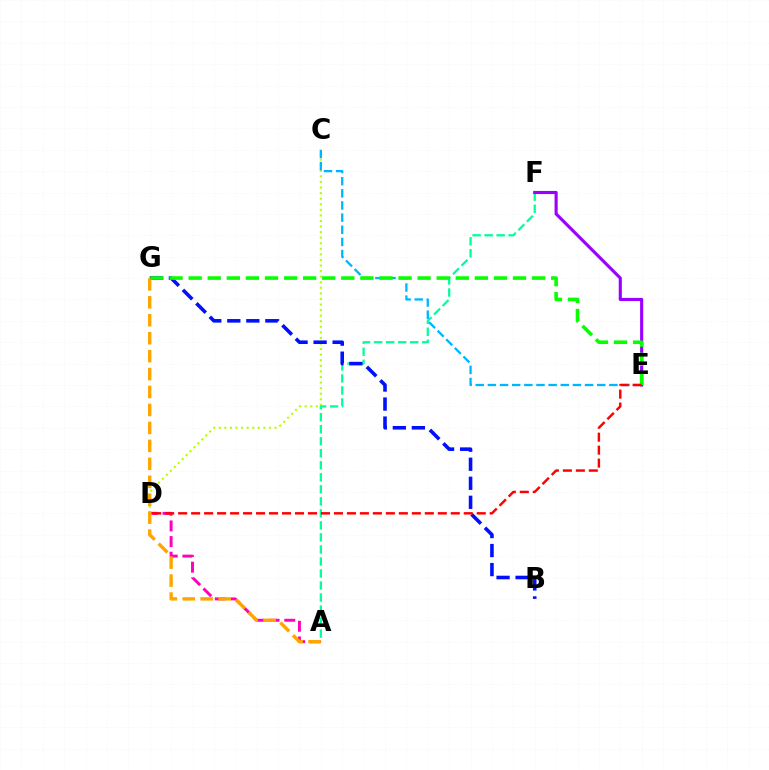{('C', 'D'): [{'color': '#b3ff00', 'line_style': 'dotted', 'thickness': 1.51}], ('A', 'F'): [{'color': '#00ff9d', 'line_style': 'dashed', 'thickness': 1.63}], ('E', 'F'): [{'color': '#9b00ff', 'line_style': 'solid', 'thickness': 2.24}], ('C', 'E'): [{'color': '#00b5ff', 'line_style': 'dashed', 'thickness': 1.65}], ('B', 'G'): [{'color': '#0010ff', 'line_style': 'dashed', 'thickness': 2.59}], ('A', 'D'): [{'color': '#ff00bd', 'line_style': 'dashed', 'thickness': 2.13}], ('A', 'G'): [{'color': '#ffa500', 'line_style': 'dashed', 'thickness': 2.44}], ('E', 'G'): [{'color': '#08ff00', 'line_style': 'dashed', 'thickness': 2.59}], ('D', 'E'): [{'color': '#ff0000', 'line_style': 'dashed', 'thickness': 1.76}]}